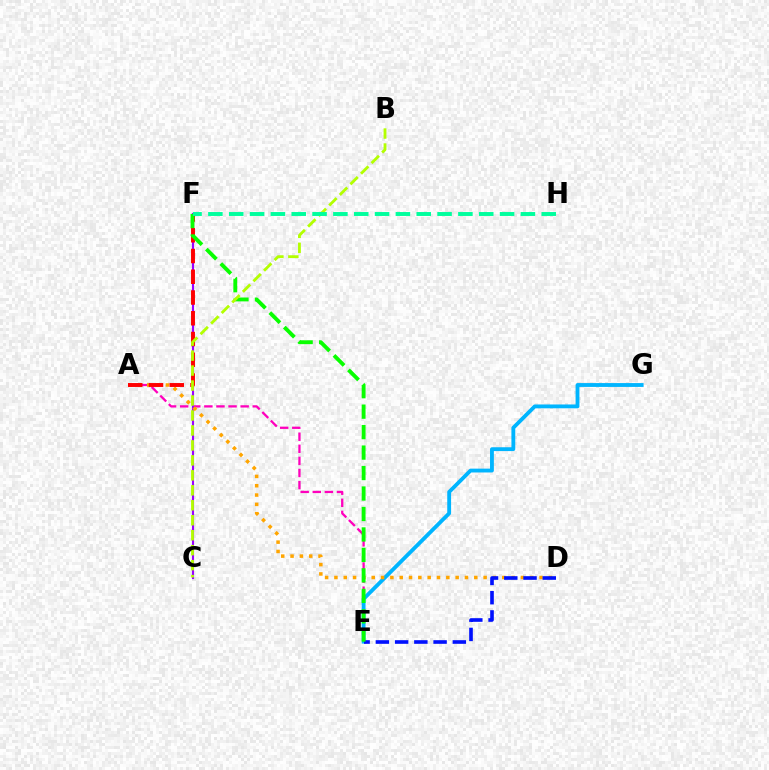{('A', 'E'): [{'color': '#ff00bd', 'line_style': 'dashed', 'thickness': 1.64}], ('C', 'F'): [{'color': '#9b00ff', 'line_style': 'solid', 'thickness': 1.54}], ('E', 'G'): [{'color': '#00b5ff', 'line_style': 'solid', 'thickness': 2.77}], ('A', 'D'): [{'color': '#ffa500', 'line_style': 'dotted', 'thickness': 2.53}], ('D', 'E'): [{'color': '#0010ff', 'line_style': 'dashed', 'thickness': 2.61}], ('A', 'F'): [{'color': '#ff0000', 'line_style': 'dashed', 'thickness': 2.82}], ('E', 'F'): [{'color': '#08ff00', 'line_style': 'dashed', 'thickness': 2.78}], ('B', 'C'): [{'color': '#b3ff00', 'line_style': 'dashed', 'thickness': 2.03}], ('F', 'H'): [{'color': '#00ff9d', 'line_style': 'dashed', 'thickness': 2.83}]}